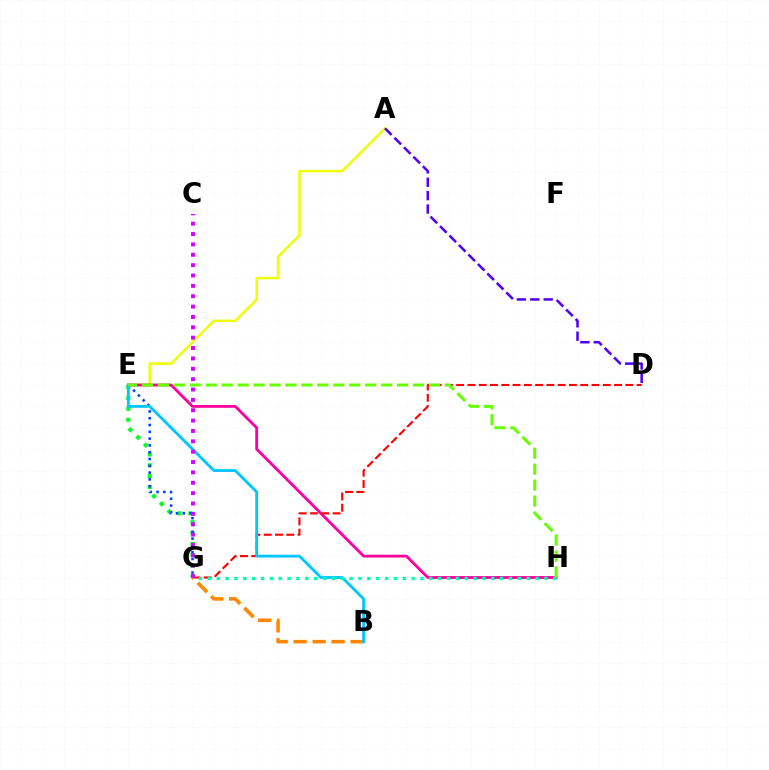{('E', 'G'): [{'color': '#00ff27', 'line_style': 'dotted', 'thickness': 2.96}, {'color': '#003fff', 'line_style': 'dotted', 'thickness': 1.85}], ('A', 'E'): [{'color': '#eeff00', 'line_style': 'solid', 'thickness': 1.77}], ('E', 'H'): [{'color': '#ff00a0', 'line_style': 'solid', 'thickness': 2.03}, {'color': '#66ff00', 'line_style': 'dashed', 'thickness': 2.17}], ('D', 'G'): [{'color': '#ff0000', 'line_style': 'dashed', 'thickness': 1.53}], ('B', 'G'): [{'color': '#ff8800', 'line_style': 'dashed', 'thickness': 2.57}], ('B', 'E'): [{'color': '#00c7ff', 'line_style': 'solid', 'thickness': 2.05}], ('A', 'D'): [{'color': '#4f00ff', 'line_style': 'dashed', 'thickness': 1.82}], ('G', 'H'): [{'color': '#00ffaf', 'line_style': 'dotted', 'thickness': 2.41}], ('C', 'G'): [{'color': '#d600ff', 'line_style': 'dotted', 'thickness': 2.82}]}